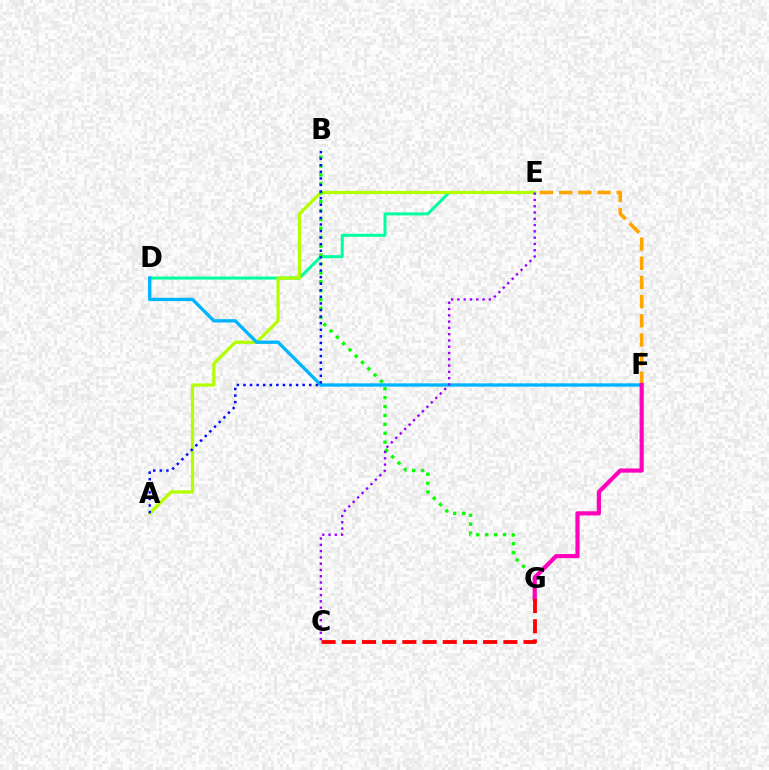{('D', 'E'): [{'color': '#00ff9d', 'line_style': 'solid', 'thickness': 2.16}], ('E', 'F'): [{'color': '#ffa500', 'line_style': 'dashed', 'thickness': 2.6}], ('A', 'E'): [{'color': '#b3ff00', 'line_style': 'solid', 'thickness': 2.32}], ('D', 'F'): [{'color': '#00b5ff', 'line_style': 'solid', 'thickness': 2.39}], ('B', 'G'): [{'color': '#08ff00', 'line_style': 'dotted', 'thickness': 2.42}], ('F', 'G'): [{'color': '#ff00bd', 'line_style': 'solid', 'thickness': 3.0}], ('C', 'G'): [{'color': '#ff0000', 'line_style': 'dashed', 'thickness': 2.74}], ('A', 'B'): [{'color': '#0010ff', 'line_style': 'dotted', 'thickness': 1.79}], ('C', 'E'): [{'color': '#9b00ff', 'line_style': 'dotted', 'thickness': 1.71}]}